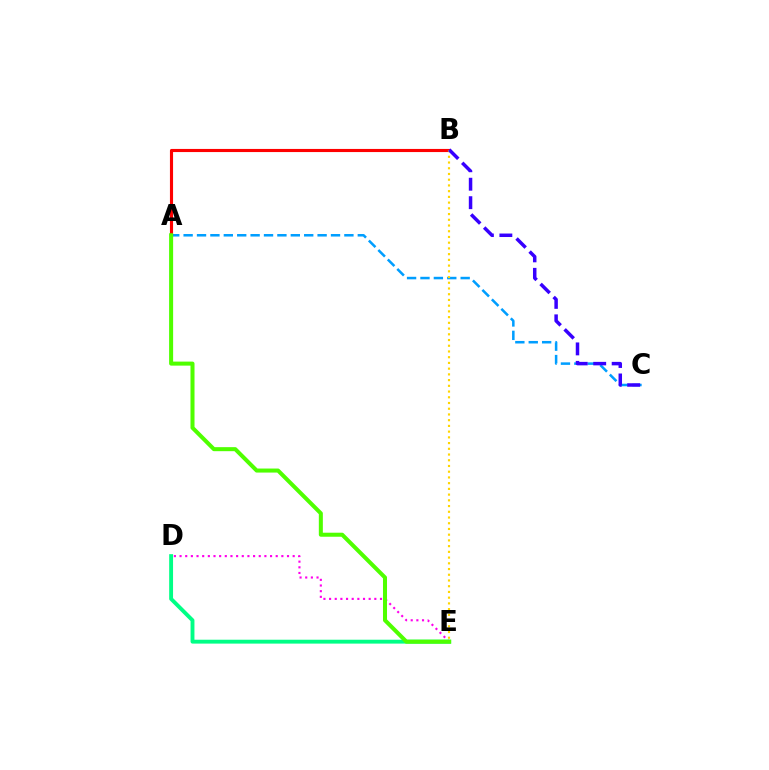{('A', 'C'): [{'color': '#009eff', 'line_style': 'dashed', 'thickness': 1.82}], ('D', 'E'): [{'color': '#ff00ed', 'line_style': 'dotted', 'thickness': 1.54}, {'color': '#00ff86', 'line_style': 'solid', 'thickness': 2.79}], ('A', 'B'): [{'color': '#ff0000', 'line_style': 'solid', 'thickness': 2.25}], ('B', 'E'): [{'color': '#ffd500', 'line_style': 'dotted', 'thickness': 1.56}], ('B', 'C'): [{'color': '#3700ff', 'line_style': 'dashed', 'thickness': 2.51}], ('A', 'E'): [{'color': '#4fff00', 'line_style': 'solid', 'thickness': 2.9}]}